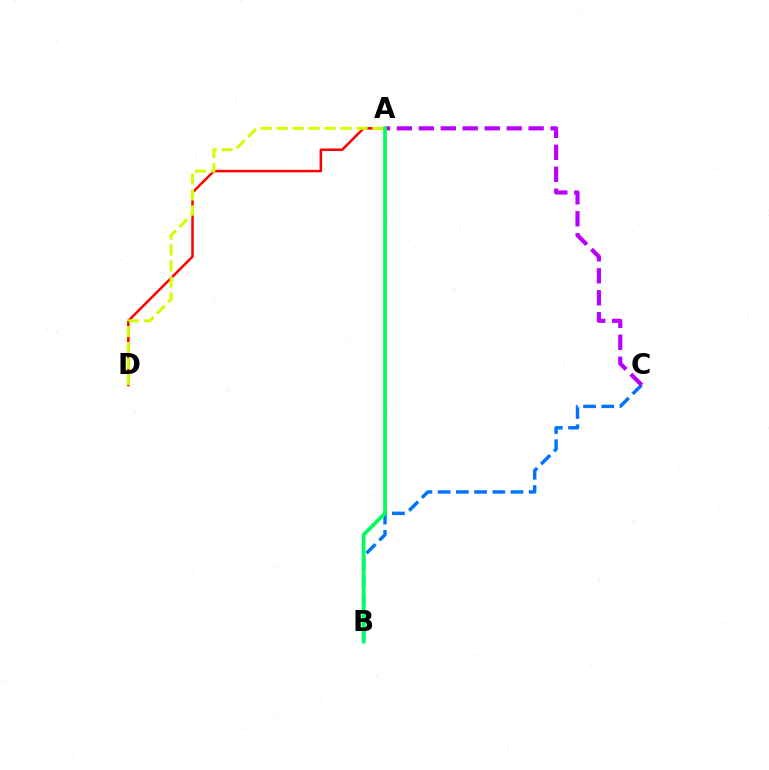{('A', 'D'): [{'color': '#ff0000', 'line_style': 'solid', 'thickness': 1.8}, {'color': '#d1ff00', 'line_style': 'dashed', 'thickness': 2.17}], ('B', 'C'): [{'color': '#0074ff', 'line_style': 'dashed', 'thickness': 2.47}], ('A', 'C'): [{'color': '#b900ff', 'line_style': 'dashed', 'thickness': 2.98}], ('A', 'B'): [{'color': '#00ff5c', 'line_style': 'solid', 'thickness': 2.69}]}